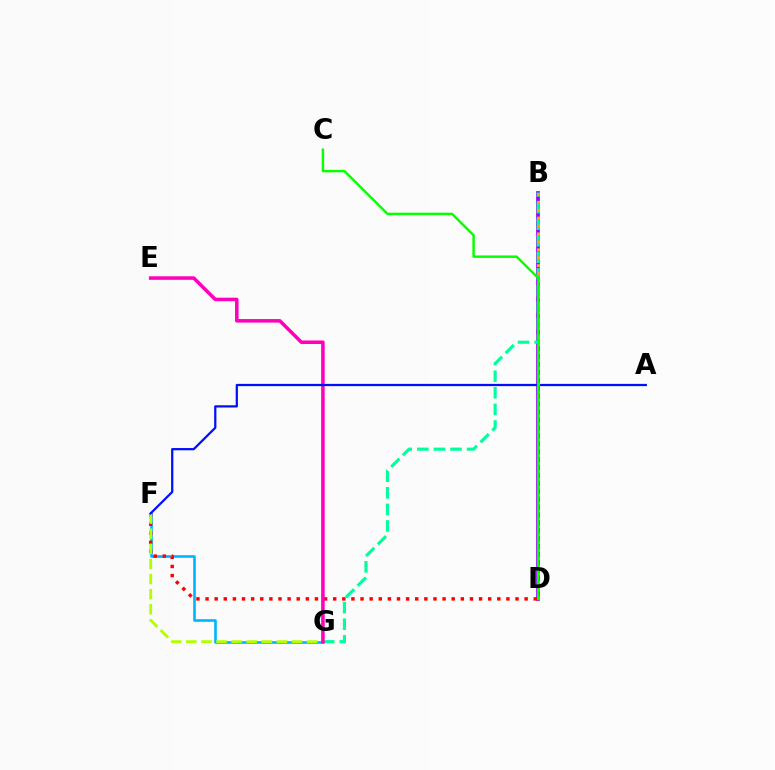{('F', 'G'): [{'color': '#00b5ff', 'line_style': 'solid', 'thickness': 1.88}, {'color': '#b3ff00', 'line_style': 'dashed', 'thickness': 2.05}], ('B', 'D'): [{'color': '#9b00ff', 'line_style': 'solid', 'thickness': 2.67}, {'color': '#ffa500', 'line_style': 'dotted', 'thickness': 2.15}], ('D', 'F'): [{'color': '#ff0000', 'line_style': 'dotted', 'thickness': 2.48}], ('B', 'G'): [{'color': '#00ff9d', 'line_style': 'dashed', 'thickness': 2.25}], ('E', 'G'): [{'color': '#ff00bd', 'line_style': 'solid', 'thickness': 2.54}], ('A', 'F'): [{'color': '#0010ff', 'line_style': 'solid', 'thickness': 1.62}], ('C', 'D'): [{'color': '#08ff00', 'line_style': 'solid', 'thickness': 1.77}]}